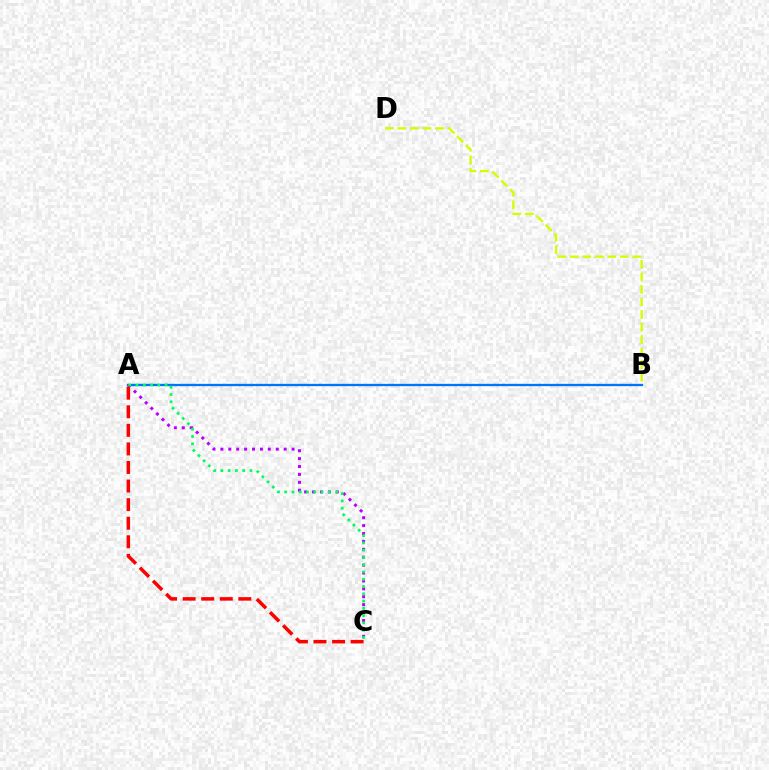{('A', 'B'): [{'color': '#0074ff', 'line_style': 'solid', 'thickness': 1.66}], ('A', 'C'): [{'color': '#b900ff', 'line_style': 'dotted', 'thickness': 2.15}, {'color': '#00ff5c', 'line_style': 'dotted', 'thickness': 1.98}, {'color': '#ff0000', 'line_style': 'dashed', 'thickness': 2.52}], ('B', 'D'): [{'color': '#d1ff00', 'line_style': 'dashed', 'thickness': 1.7}]}